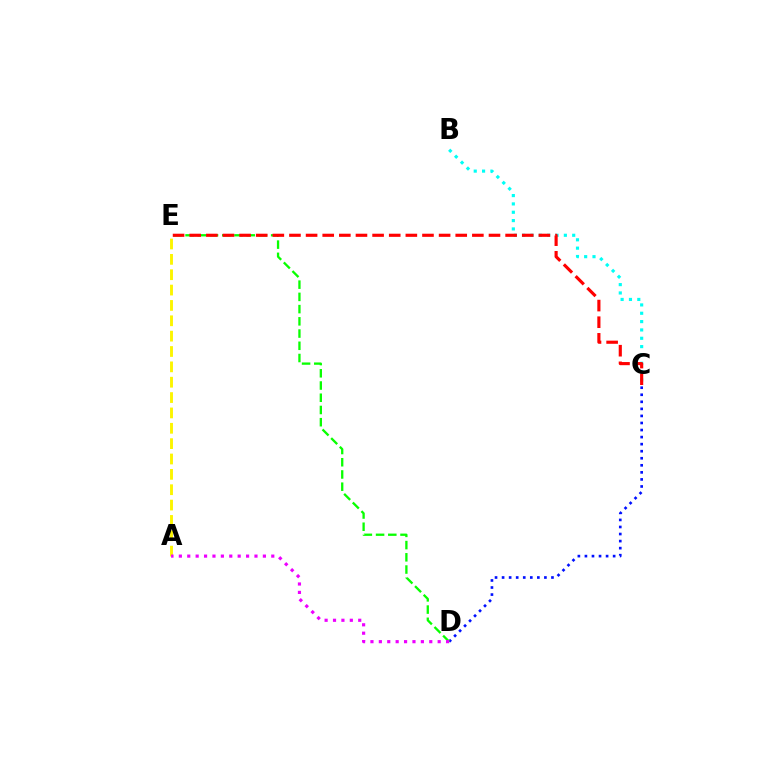{('A', 'E'): [{'color': '#fcf500', 'line_style': 'dashed', 'thickness': 2.09}], ('B', 'C'): [{'color': '#00fff6', 'line_style': 'dotted', 'thickness': 2.27}], ('C', 'D'): [{'color': '#0010ff', 'line_style': 'dotted', 'thickness': 1.92}], ('D', 'E'): [{'color': '#08ff00', 'line_style': 'dashed', 'thickness': 1.66}], ('A', 'D'): [{'color': '#ee00ff', 'line_style': 'dotted', 'thickness': 2.28}], ('C', 'E'): [{'color': '#ff0000', 'line_style': 'dashed', 'thickness': 2.26}]}